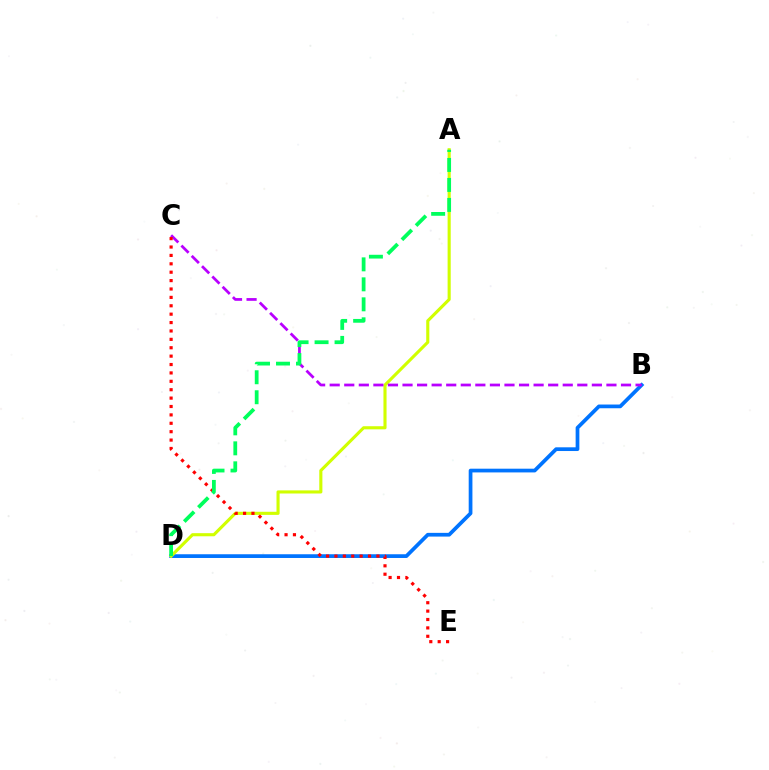{('B', 'D'): [{'color': '#0074ff', 'line_style': 'solid', 'thickness': 2.68}], ('A', 'D'): [{'color': '#d1ff00', 'line_style': 'solid', 'thickness': 2.24}, {'color': '#00ff5c', 'line_style': 'dashed', 'thickness': 2.72}], ('B', 'C'): [{'color': '#b900ff', 'line_style': 'dashed', 'thickness': 1.98}], ('C', 'E'): [{'color': '#ff0000', 'line_style': 'dotted', 'thickness': 2.28}]}